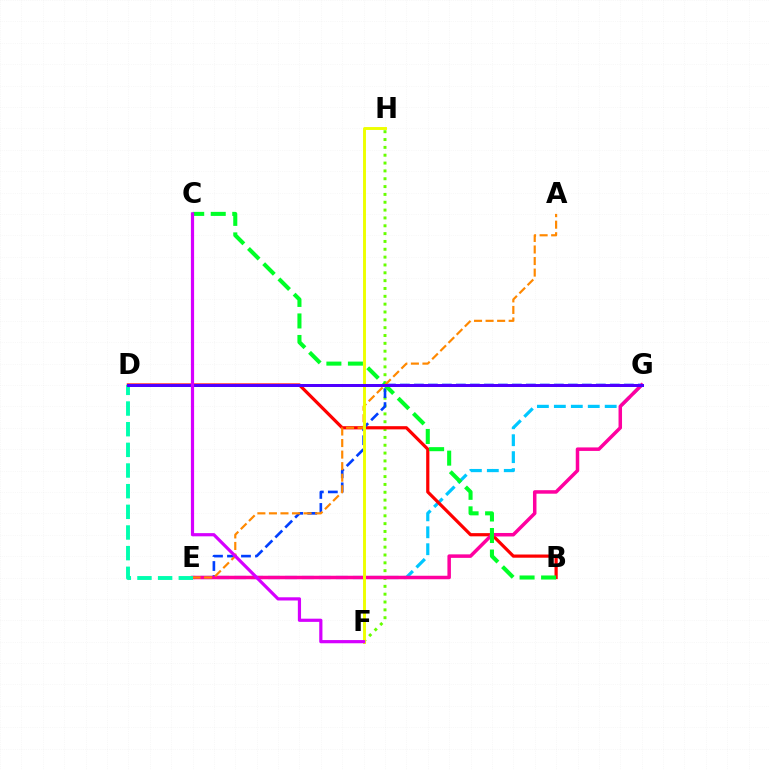{('E', 'G'): [{'color': '#00c7ff', 'line_style': 'dashed', 'thickness': 2.3}, {'color': '#003fff', 'line_style': 'dashed', 'thickness': 1.9}, {'color': '#ff00a0', 'line_style': 'solid', 'thickness': 2.52}], ('F', 'H'): [{'color': '#66ff00', 'line_style': 'dotted', 'thickness': 2.13}, {'color': '#eeff00', 'line_style': 'solid', 'thickness': 2.1}], ('B', 'D'): [{'color': '#ff0000', 'line_style': 'solid', 'thickness': 2.31}], ('B', 'C'): [{'color': '#00ff27', 'line_style': 'dashed', 'thickness': 2.92}], ('A', 'E'): [{'color': '#ff8800', 'line_style': 'dashed', 'thickness': 1.57}], ('D', 'E'): [{'color': '#00ffaf', 'line_style': 'dashed', 'thickness': 2.81}], ('D', 'G'): [{'color': '#4f00ff', 'line_style': 'solid', 'thickness': 2.15}], ('C', 'F'): [{'color': '#d600ff', 'line_style': 'solid', 'thickness': 2.3}]}